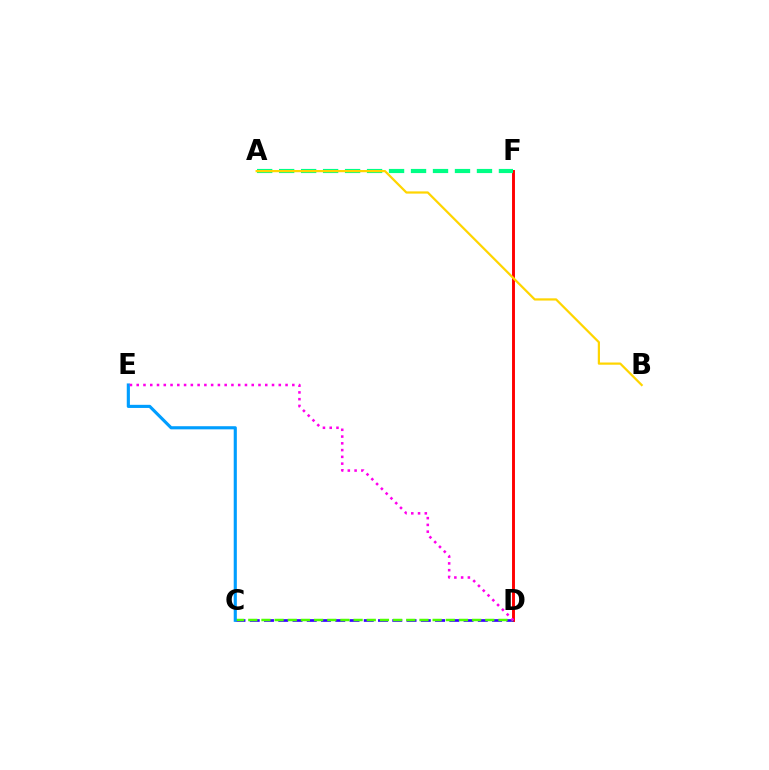{('D', 'F'): [{'color': '#ff0000', 'line_style': 'solid', 'thickness': 2.1}], ('C', 'D'): [{'color': '#3700ff', 'line_style': 'dashed', 'thickness': 1.94}, {'color': '#4fff00', 'line_style': 'dashed', 'thickness': 1.79}], ('A', 'F'): [{'color': '#00ff86', 'line_style': 'dashed', 'thickness': 2.99}], ('C', 'E'): [{'color': '#009eff', 'line_style': 'solid', 'thickness': 2.25}], ('D', 'E'): [{'color': '#ff00ed', 'line_style': 'dotted', 'thickness': 1.84}], ('A', 'B'): [{'color': '#ffd500', 'line_style': 'solid', 'thickness': 1.6}]}